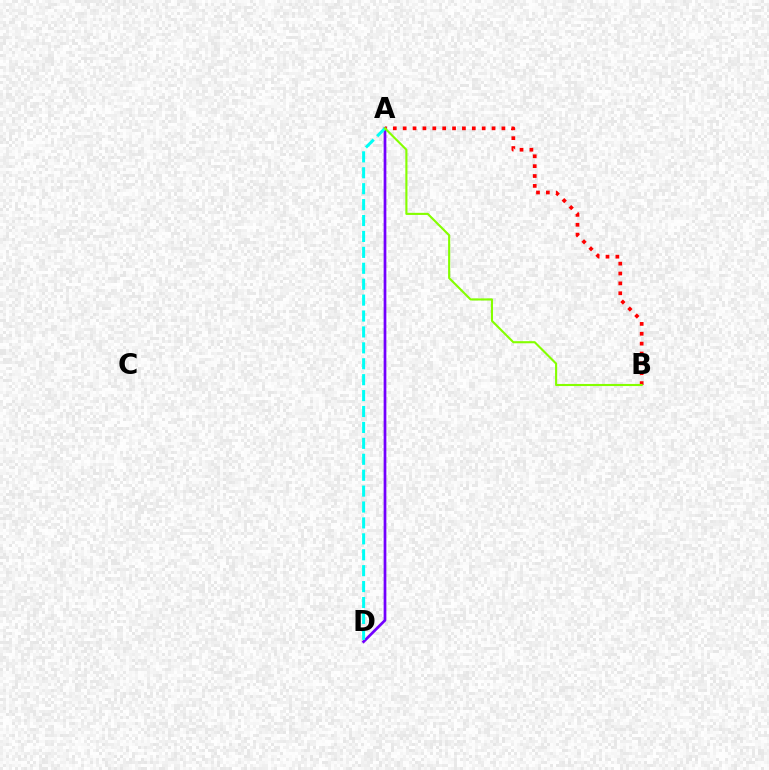{('A', 'D'): [{'color': '#7200ff', 'line_style': 'solid', 'thickness': 1.96}, {'color': '#00fff6', 'line_style': 'dashed', 'thickness': 2.16}], ('A', 'B'): [{'color': '#ff0000', 'line_style': 'dotted', 'thickness': 2.68}, {'color': '#84ff00', 'line_style': 'solid', 'thickness': 1.53}]}